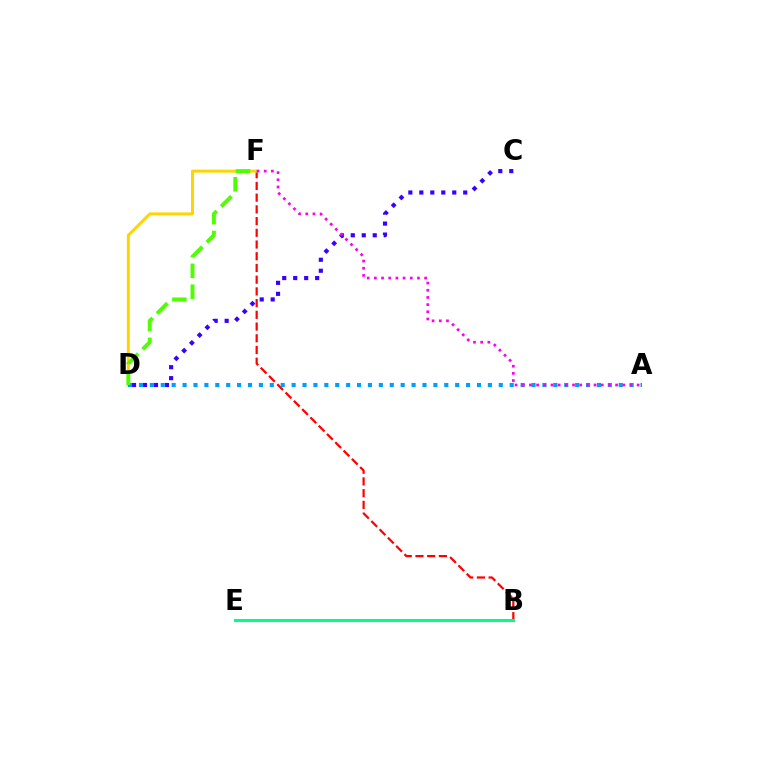{('B', 'F'): [{'color': '#ff0000', 'line_style': 'dashed', 'thickness': 1.59}], ('D', 'F'): [{'color': '#ffd500', 'line_style': 'solid', 'thickness': 2.15}, {'color': '#4fff00', 'line_style': 'dashed', 'thickness': 2.83}], ('C', 'D'): [{'color': '#3700ff', 'line_style': 'dotted', 'thickness': 2.98}], ('A', 'D'): [{'color': '#009eff', 'line_style': 'dotted', 'thickness': 2.96}], ('A', 'F'): [{'color': '#ff00ed', 'line_style': 'dotted', 'thickness': 1.95}], ('B', 'E'): [{'color': '#00ff86', 'line_style': 'solid', 'thickness': 2.21}]}